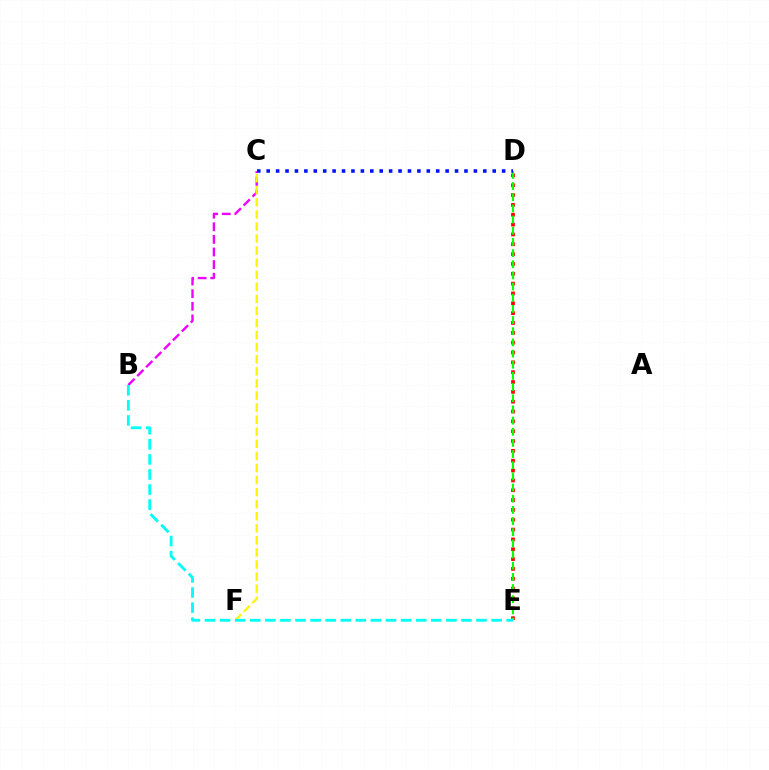{('D', 'E'): [{'color': '#ff0000', 'line_style': 'dotted', 'thickness': 2.67}, {'color': '#08ff00', 'line_style': 'dashed', 'thickness': 1.52}], ('B', 'C'): [{'color': '#ee00ff', 'line_style': 'dashed', 'thickness': 1.71}], ('C', 'F'): [{'color': '#fcf500', 'line_style': 'dashed', 'thickness': 1.64}], ('C', 'D'): [{'color': '#0010ff', 'line_style': 'dotted', 'thickness': 2.56}], ('B', 'E'): [{'color': '#00fff6', 'line_style': 'dashed', 'thickness': 2.05}]}